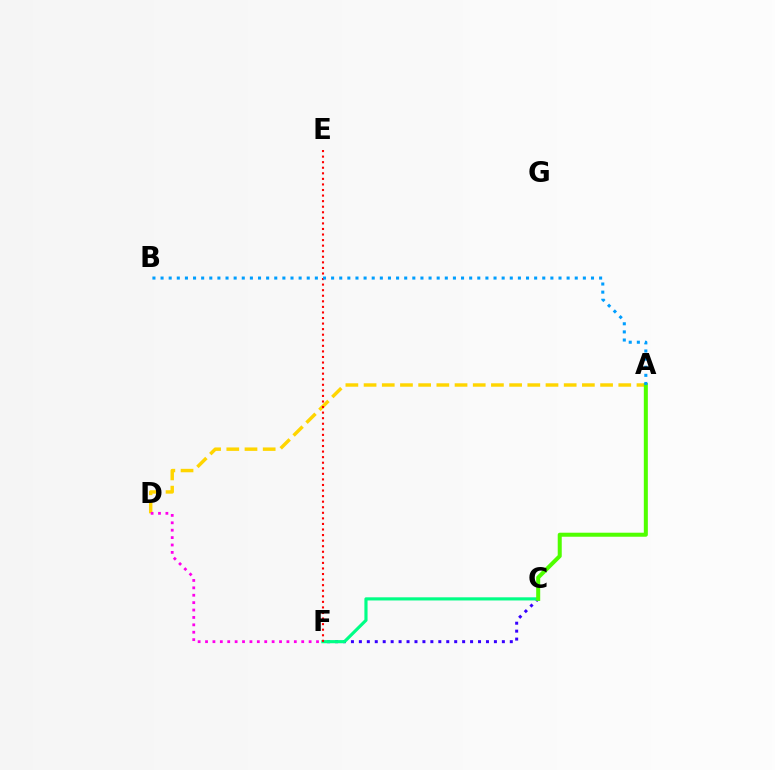{('C', 'F'): [{'color': '#3700ff', 'line_style': 'dotted', 'thickness': 2.16}, {'color': '#00ff86', 'line_style': 'solid', 'thickness': 2.27}], ('A', 'D'): [{'color': '#ffd500', 'line_style': 'dashed', 'thickness': 2.47}], ('D', 'F'): [{'color': '#ff00ed', 'line_style': 'dotted', 'thickness': 2.01}], ('A', 'C'): [{'color': '#4fff00', 'line_style': 'solid', 'thickness': 2.9}], ('E', 'F'): [{'color': '#ff0000', 'line_style': 'dotted', 'thickness': 1.51}], ('A', 'B'): [{'color': '#009eff', 'line_style': 'dotted', 'thickness': 2.21}]}